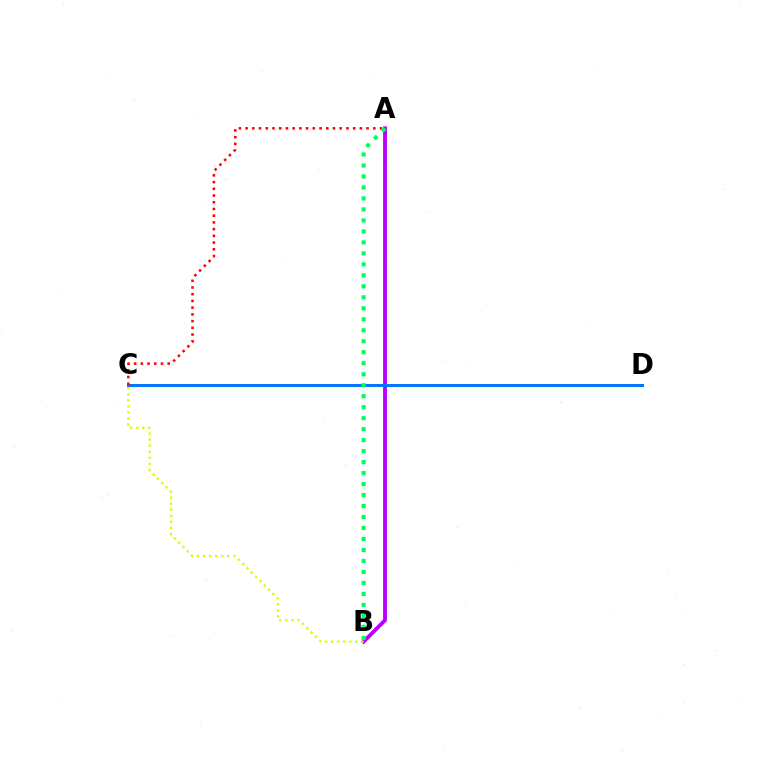{('A', 'B'): [{'color': '#b900ff', 'line_style': 'solid', 'thickness': 2.77}, {'color': '#00ff5c', 'line_style': 'dotted', 'thickness': 2.98}], ('C', 'D'): [{'color': '#0074ff', 'line_style': 'solid', 'thickness': 2.12}], ('A', 'C'): [{'color': '#ff0000', 'line_style': 'dotted', 'thickness': 1.83}], ('B', 'C'): [{'color': '#d1ff00', 'line_style': 'dotted', 'thickness': 1.65}]}